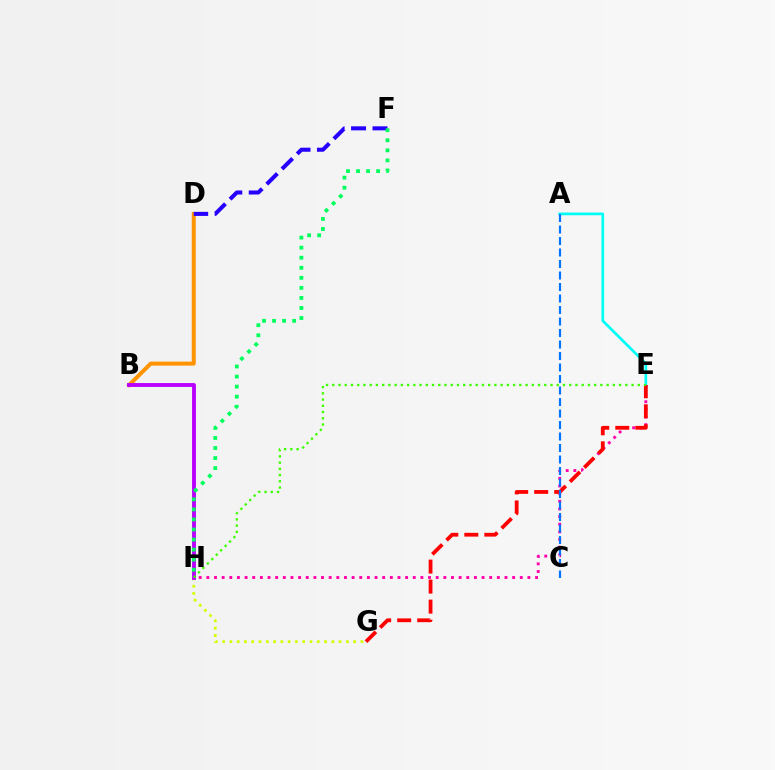{('B', 'D'): [{'color': '#ff9400', 'line_style': 'solid', 'thickness': 2.88}], ('G', 'H'): [{'color': '#d1ff00', 'line_style': 'dotted', 'thickness': 1.98}], ('E', 'H'): [{'color': '#ff00ac', 'line_style': 'dotted', 'thickness': 2.08}, {'color': '#3dff00', 'line_style': 'dotted', 'thickness': 1.69}], ('B', 'H'): [{'color': '#b900ff', 'line_style': 'solid', 'thickness': 2.8}], ('A', 'E'): [{'color': '#00fff6', 'line_style': 'solid', 'thickness': 1.96}], ('D', 'F'): [{'color': '#2500ff', 'line_style': 'dashed', 'thickness': 2.92}], ('E', 'G'): [{'color': '#ff0000', 'line_style': 'dashed', 'thickness': 2.72}], ('A', 'C'): [{'color': '#0074ff', 'line_style': 'dashed', 'thickness': 1.56}], ('F', 'H'): [{'color': '#00ff5c', 'line_style': 'dotted', 'thickness': 2.73}]}